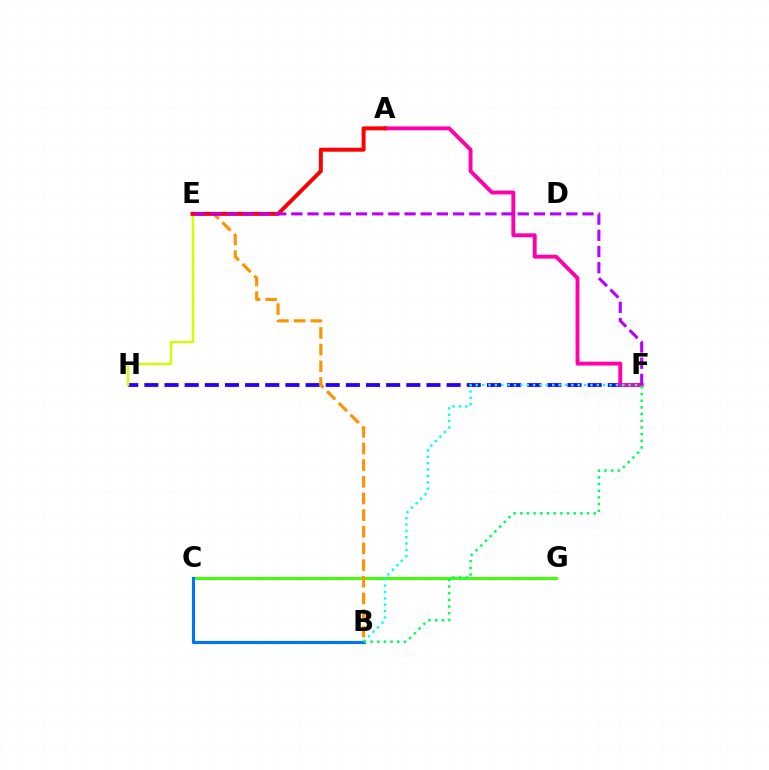{('F', 'H'): [{'color': '#2500ff', 'line_style': 'dashed', 'thickness': 2.74}], ('C', 'G'): [{'color': '#3dff00', 'line_style': 'solid', 'thickness': 2.1}], ('A', 'F'): [{'color': '#ff00ac', 'line_style': 'solid', 'thickness': 2.8}], ('B', 'E'): [{'color': '#ff9400', 'line_style': 'dashed', 'thickness': 2.26}], ('E', 'H'): [{'color': '#d1ff00', 'line_style': 'solid', 'thickness': 1.7}], ('B', 'F'): [{'color': '#00fff6', 'line_style': 'dotted', 'thickness': 1.73}, {'color': '#00ff5c', 'line_style': 'dotted', 'thickness': 1.81}], ('B', 'C'): [{'color': '#0074ff', 'line_style': 'solid', 'thickness': 2.27}], ('A', 'E'): [{'color': '#ff0000', 'line_style': 'solid', 'thickness': 2.85}], ('E', 'F'): [{'color': '#b900ff', 'line_style': 'dashed', 'thickness': 2.2}]}